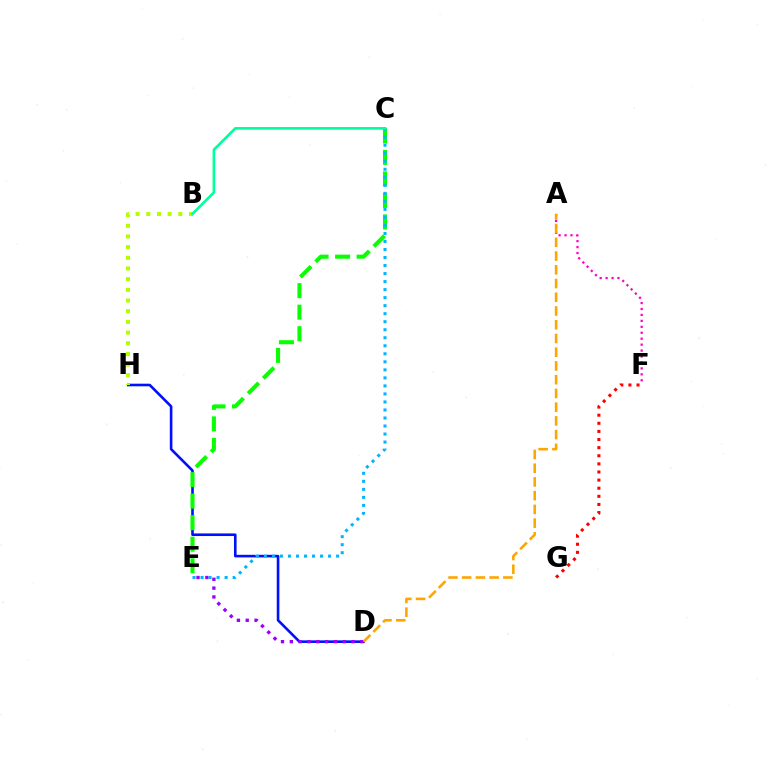{('D', 'H'): [{'color': '#0010ff', 'line_style': 'solid', 'thickness': 1.88}], ('C', 'E'): [{'color': '#08ff00', 'line_style': 'dashed', 'thickness': 2.92}, {'color': '#00b5ff', 'line_style': 'dotted', 'thickness': 2.18}], ('D', 'E'): [{'color': '#9b00ff', 'line_style': 'dotted', 'thickness': 2.4}], ('A', 'F'): [{'color': '#ff00bd', 'line_style': 'dotted', 'thickness': 1.61}], ('F', 'G'): [{'color': '#ff0000', 'line_style': 'dotted', 'thickness': 2.2}], ('B', 'H'): [{'color': '#b3ff00', 'line_style': 'dotted', 'thickness': 2.9}], ('B', 'C'): [{'color': '#00ff9d', 'line_style': 'solid', 'thickness': 1.89}], ('A', 'D'): [{'color': '#ffa500', 'line_style': 'dashed', 'thickness': 1.87}]}